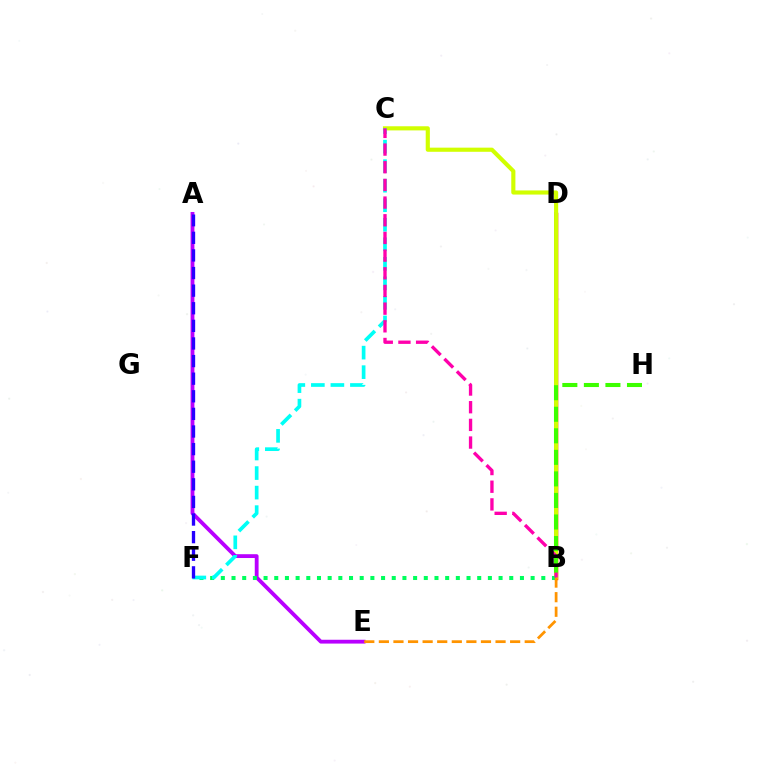{('B', 'D'): [{'color': '#0074ff', 'line_style': 'solid', 'thickness': 2.86}, {'color': '#ff0000', 'line_style': 'solid', 'thickness': 2.48}], ('B', 'C'): [{'color': '#d1ff00', 'line_style': 'solid', 'thickness': 2.98}, {'color': '#ff00ac', 'line_style': 'dashed', 'thickness': 2.4}], ('A', 'E'): [{'color': '#b900ff', 'line_style': 'solid', 'thickness': 2.75}], ('B', 'F'): [{'color': '#00ff5c', 'line_style': 'dotted', 'thickness': 2.9}], ('B', 'E'): [{'color': '#ff9400', 'line_style': 'dashed', 'thickness': 1.98}], ('C', 'F'): [{'color': '#00fff6', 'line_style': 'dashed', 'thickness': 2.65}], ('B', 'H'): [{'color': '#3dff00', 'line_style': 'dashed', 'thickness': 2.93}], ('A', 'F'): [{'color': '#2500ff', 'line_style': 'dashed', 'thickness': 2.39}]}